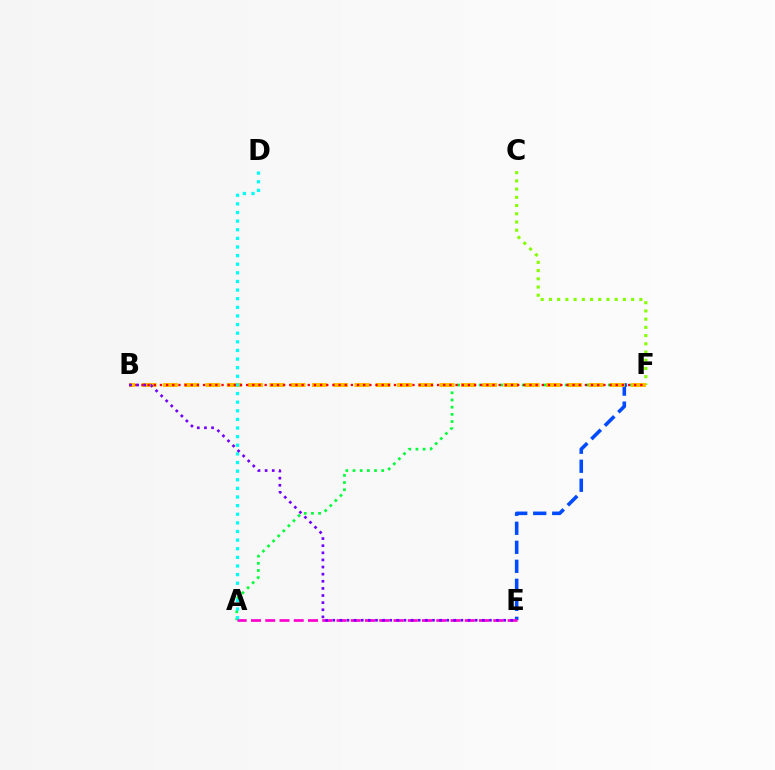{('C', 'F'): [{'color': '#84ff00', 'line_style': 'dotted', 'thickness': 2.23}], ('E', 'F'): [{'color': '#004bff', 'line_style': 'dashed', 'thickness': 2.58}], ('A', 'F'): [{'color': '#00ff39', 'line_style': 'dotted', 'thickness': 1.95}], ('B', 'F'): [{'color': '#ffbd00', 'line_style': 'dashed', 'thickness': 2.89}, {'color': '#ff0000', 'line_style': 'dotted', 'thickness': 1.67}], ('A', 'E'): [{'color': '#ff00cf', 'line_style': 'dashed', 'thickness': 1.94}], ('A', 'D'): [{'color': '#00fff6', 'line_style': 'dotted', 'thickness': 2.34}], ('B', 'E'): [{'color': '#7200ff', 'line_style': 'dotted', 'thickness': 1.93}]}